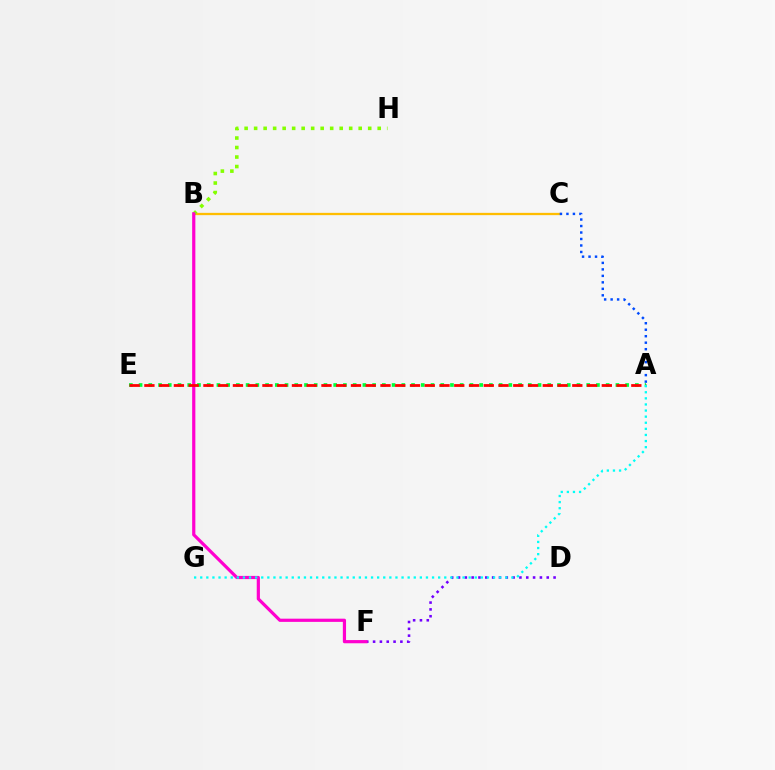{('D', 'F'): [{'color': '#7200ff', 'line_style': 'dotted', 'thickness': 1.85}], ('A', 'E'): [{'color': '#00ff39', 'line_style': 'dotted', 'thickness': 2.64}, {'color': '#ff0000', 'line_style': 'dashed', 'thickness': 2.0}], ('B', 'C'): [{'color': '#ffbd00', 'line_style': 'solid', 'thickness': 1.65}], ('B', 'H'): [{'color': '#84ff00', 'line_style': 'dotted', 'thickness': 2.58}], ('B', 'F'): [{'color': '#ff00cf', 'line_style': 'solid', 'thickness': 2.3}], ('A', 'G'): [{'color': '#00fff6', 'line_style': 'dotted', 'thickness': 1.66}], ('A', 'C'): [{'color': '#004bff', 'line_style': 'dotted', 'thickness': 1.76}]}